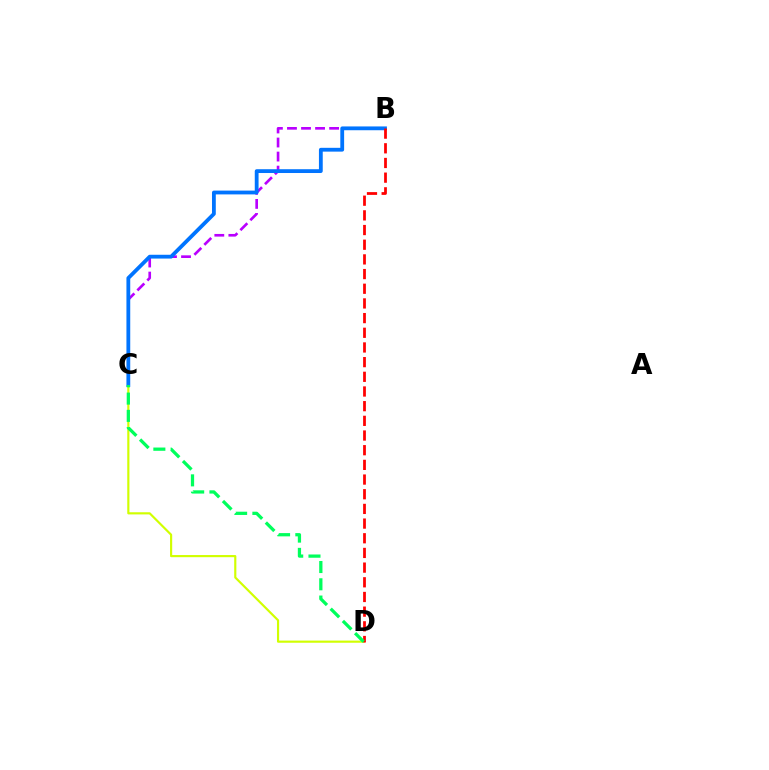{('C', 'D'): [{'color': '#d1ff00', 'line_style': 'solid', 'thickness': 1.56}, {'color': '#00ff5c', 'line_style': 'dashed', 'thickness': 2.35}], ('B', 'C'): [{'color': '#b900ff', 'line_style': 'dashed', 'thickness': 1.91}, {'color': '#0074ff', 'line_style': 'solid', 'thickness': 2.74}], ('B', 'D'): [{'color': '#ff0000', 'line_style': 'dashed', 'thickness': 1.99}]}